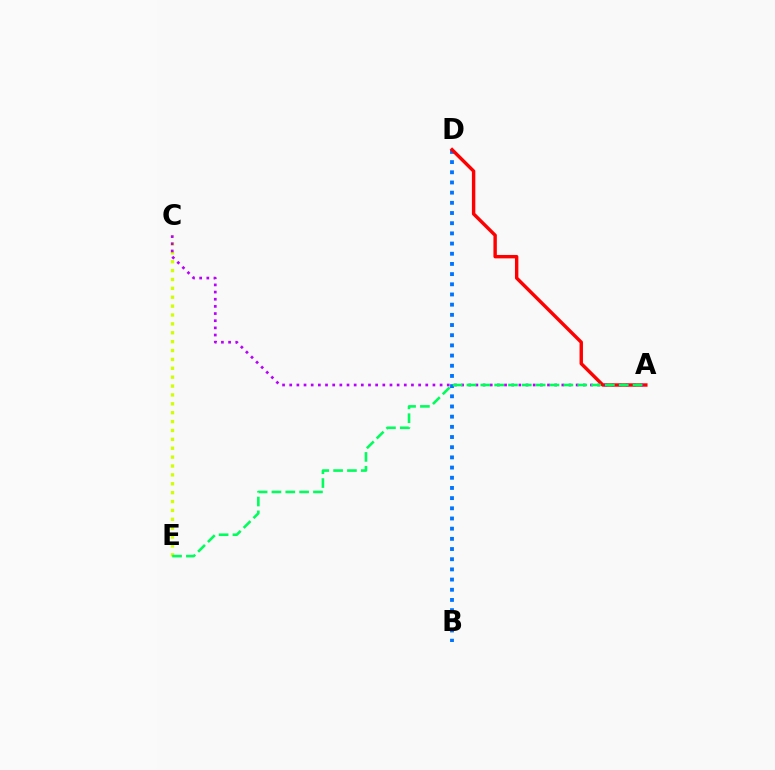{('B', 'D'): [{'color': '#0074ff', 'line_style': 'dotted', 'thickness': 2.77}], ('A', 'D'): [{'color': '#ff0000', 'line_style': 'solid', 'thickness': 2.46}], ('C', 'E'): [{'color': '#d1ff00', 'line_style': 'dotted', 'thickness': 2.41}], ('A', 'C'): [{'color': '#b900ff', 'line_style': 'dotted', 'thickness': 1.95}], ('A', 'E'): [{'color': '#00ff5c', 'line_style': 'dashed', 'thickness': 1.88}]}